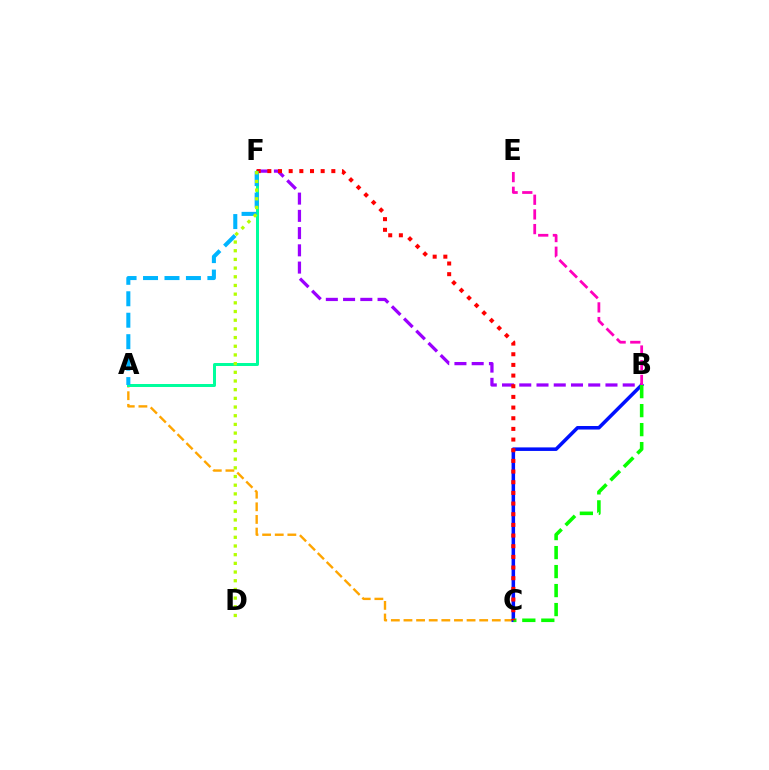{('B', 'F'): [{'color': '#9b00ff', 'line_style': 'dashed', 'thickness': 2.34}], ('A', 'C'): [{'color': '#ffa500', 'line_style': 'dashed', 'thickness': 1.71}], ('A', 'F'): [{'color': '#00ff9d', 'line_style': 'solid', 'thickness': 2.15}, {'color': '#00b5ff', 'line_style': 'dashed', 'thickness': 2.91}], ('B', 'C'): [{'color': '#0010ff', 'line_style': 'solid', 'thickness': 2.54}, {'color': '#08ff00', 'line_style': 'dashed', 'thickness': 2.58}], ('C', 'F'): [{'color': '#ff0000', 'line_style': 'dotted', 'thickness': 2.9}], ('B', 'E'): [{'color': '#ff00bd', 'line_style': 'dashed', 'thickness': 1.99}], ('D', 'F'): [{'color': '#b3ff00', 'line_style': 'dotted', 'thickness': 2.36}]}